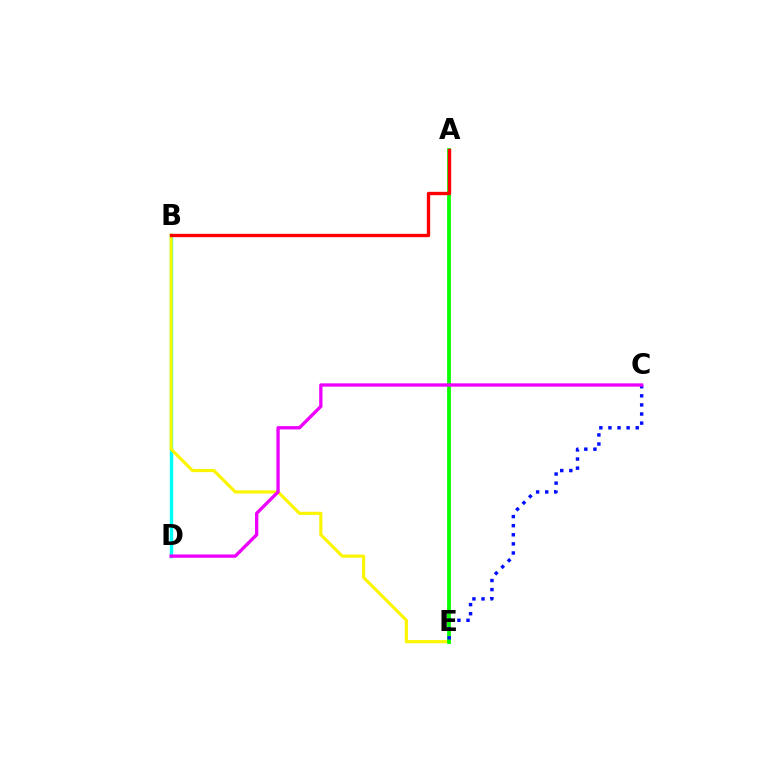{('B', 'D'): [{'color': '#00fff6', 'line_style': 'solid', 'thickness': 2.45}], ('B', 'E'): [{'color': '#fcf500', 'line_style': 'solid', 'thickness': 2.25}], ('A', 'E'): [{'color': '#08ff00', 'line_style': 'solid', 'thickness': 2.72}], ('C', 'E'): [{'color': '#0010ff', 'line_style': 'dotted', 'thickness': 2.47}], ('C', 'D'): [{'color': '#ee00ff', 'line_style': 'solid', 'thickness': 2.38}], ('A', 'B'): [{'color': '#ff0000', 'line_style': 'solid', 'thickness': 2.4}]}